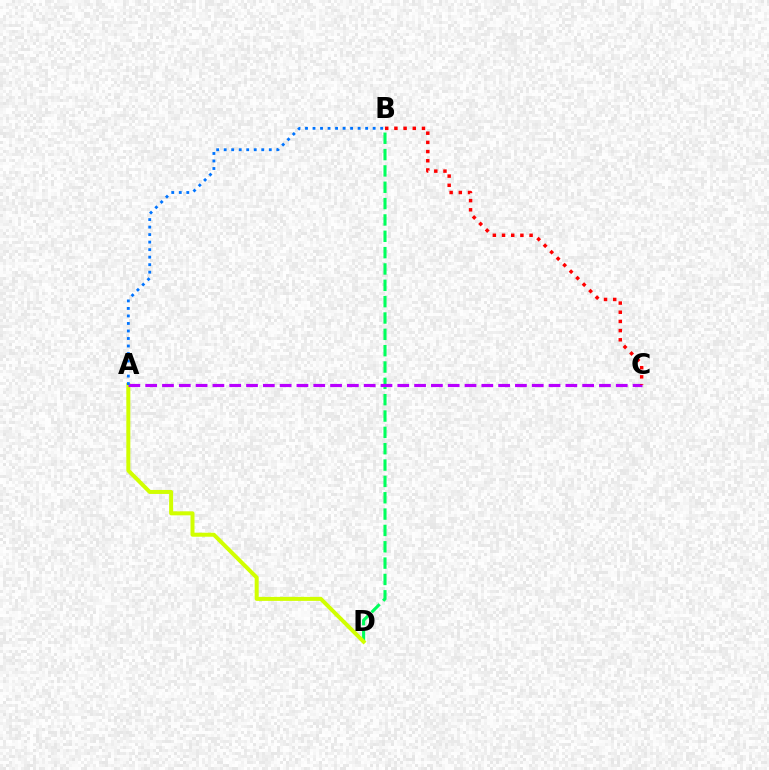{('B', 'D'): [{'color': '#00ff5c', 'line_style': 'dashed', 'thickness': 2.22}], ('A', 'D'): [{'color': '#d1ff00', 'line_style': 'solid', 'thickness': 2.87}], ('A', 'C'): [{'color': '#b900ff', 'line_style': 'dashed', 'thickness': 2.28}], ('B', 'C'): [{'color': '#ff0000', 'line_style': 'dotted', 'thickness': 2.5}], ('A', 'B'): [{'color': '#0074ff', 'line_style': 'dotted', 'thickness': 2.04}]}